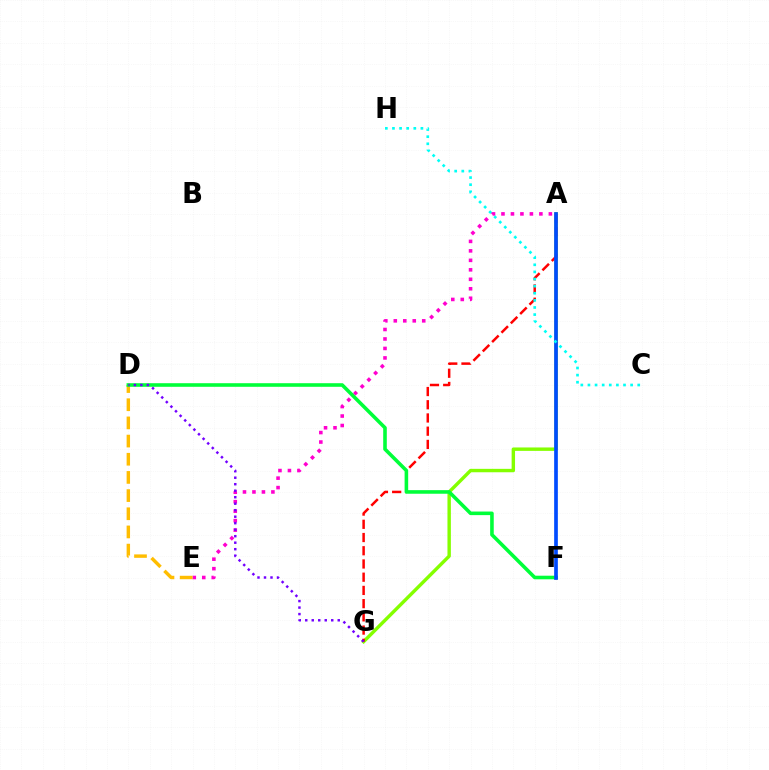{('A', 'G'): [{'color': '#84ff00', 'line_style': 'solid', 'thickness': 2.46}, {'color': '#ff0000', 'line_style': 'dashed', 'thickness': 1.8}], ('A', 'E'): [{'color': '#ff00cf', 'line_style': 'dotted', 'thickness': 2.58}], ('D', 'E'): [{'color': '#ffbd00', 'line_style': 'dashed', 'thickness': 2.47}], ('D', 'F'): [{'color': '#00ff39', 'line_style': 'solid', 'thickness': 2.58}], ('D', 'G'): [{'color': '#7200ff', 'line_style': 'dotted', 'thickness': 1.77}], ('A', 'F'): [{'color': '#004bff', 'line_style': 'solid', 'thickness': 2.65}], ('C', 'H'): [{'color': '#00fff6', 'line_style': 'dotted', 'thickness': 1.93}]}